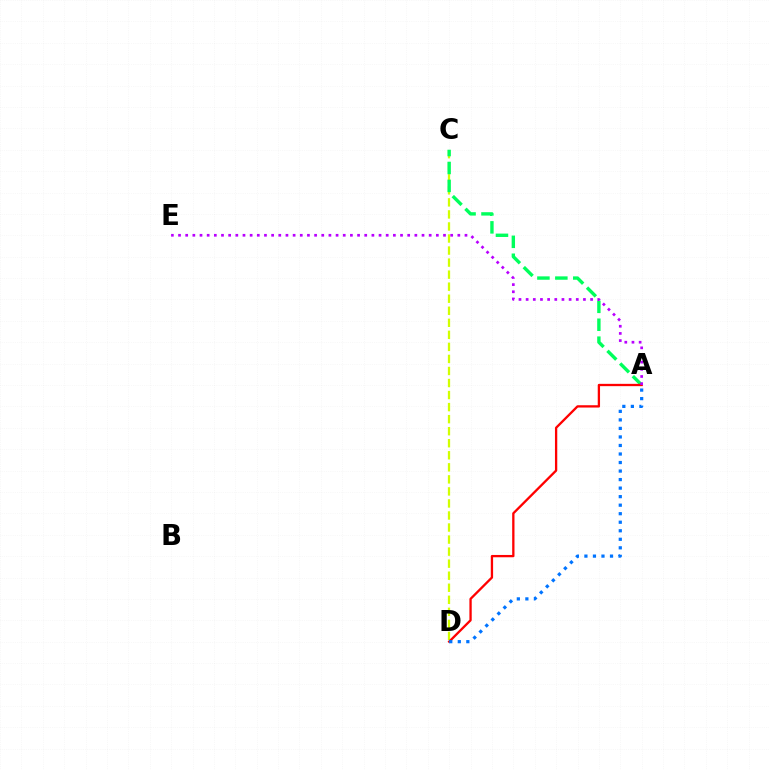{('C', 'D'): [{'color': '#d1ff00', 'line_style': 'dashed', 'thickness': 1.64}], ('A', 'C'): [{'color': '#00ff5c', 'line_style': 'dashed', 'thickness': 2.44}], ('A', 'D'): [{'color': '#ff0000', 'line_style': 'solid', 'thickness': 1.66}, {'color': '#0074ff', 'line_style': 'dotted', 'thickness': 2.32}], ('A', 'E'): [{'color': '#b900ff', 'line_style': 'dotted', 'thickness': 1.95}]}